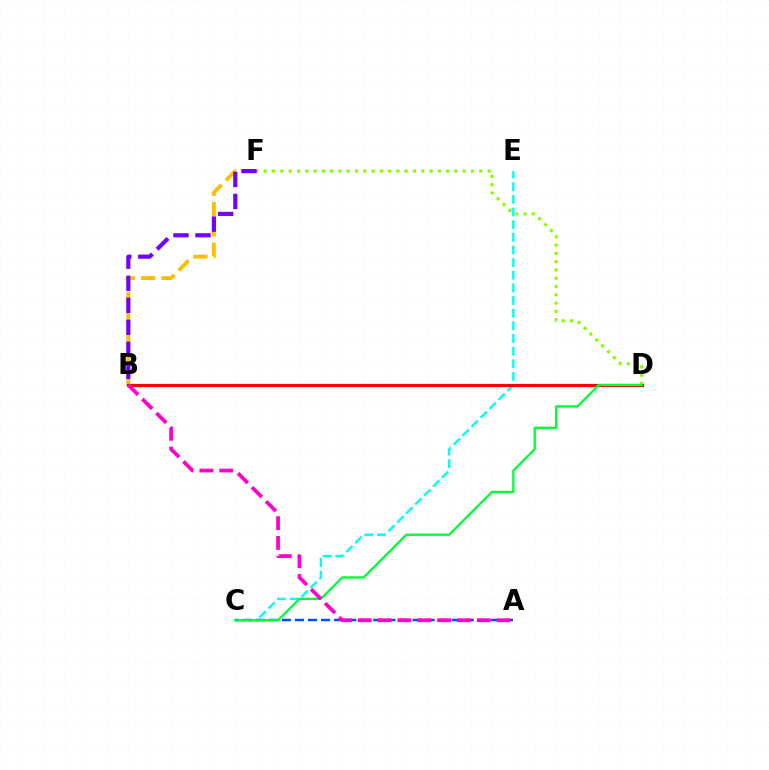{('D', 'F'): [{'color': '#84ff00', 'line_style': 'dotted', 'thickness': 2.25}], ('C', 'E'): [{'color': '#00fff6', 'line_style': 'dashed', 'thickness': 1.72}], ('A', 'C'): [{'color': '#004bff', 'line_style': 'dashed', 'thickness': 1.77}], ('B', 'F'): [{'color': '#ffbd00', 'line_style': 'dashed', 'thickness': 2.77}, {'color': '#7200ff', 'line_style': 'dashed', 'thickness': 2.99}], ('B', 'D'): [{'color': '#ff0000', 'line_style': 'solid', 'thickness': 2.29}], ('C', 'D'): [{'color': '#00ff39', 'line_style': 'solid', 'thickness': 1.67}], ('A', 'B'): [{'color': '#ff00cf', 'line_style': 'dashed', 'thickness': 2.7}]}